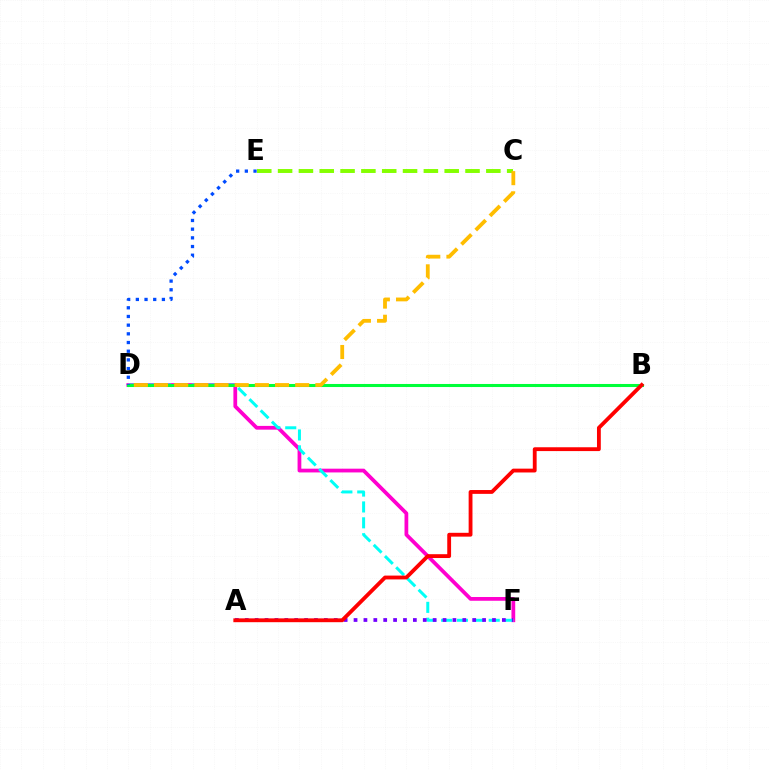{('D', 'F'): [{'color': '#ff00cf', 'line_style': 'solid', 'thickness': 2.7}, {'color': '#00fff6', 'line_style': 'dashed', 'thickness': 2.16}], ('C', 'E'): [{'color': '#84ff00', 'line_style': 'dashed', 'thickness': 2.83}], ('B', 'D'): [{'color': '#00ff39', 'line_style': 'solid', 'thickness': 2.2}], ('D', 'E'): [{'color': '#004bff', 'line_style': 'dotted', 'thickness': 2.36}], ('C', 'D'): [{'color': '#ffbd00', 'line_style': 'dashed', 'thickness': 2.74}], ('A', 'F'): [{'color': '#7200ff', 'line_style': 'dotted', 'thickness': 2.69}], ('A', 'B'): [{'color': '#ff0000', 'line_style': 'solid', 'thickness': 2.76}]}